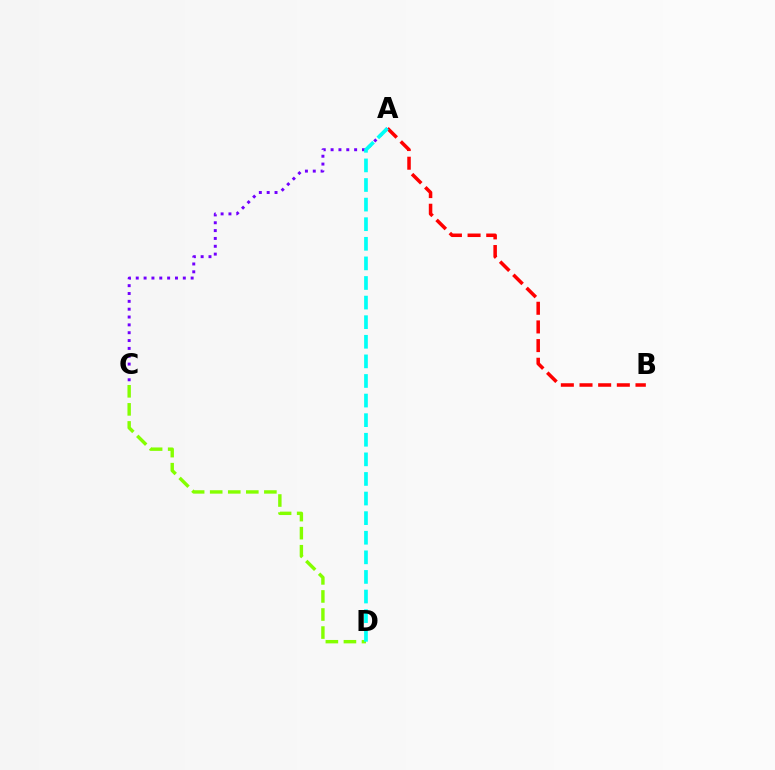{('C', 'D'): [{'color': '#84ff00', 'line_style': 'dashed', 'thickness': 2.45}], ('A', 'B'): [{'color': '#ff0000', 'line_style': 'dashed', 'thickness': 2.54}], ('A', 'C'): [{'color': '#7200ff', 'line_style': 'dotted', 'thickness': 2.13}], ('A', 'D'): [{'color': '#00fff6', 'line_style': 'dashed', 'thickness': 2.66}]}